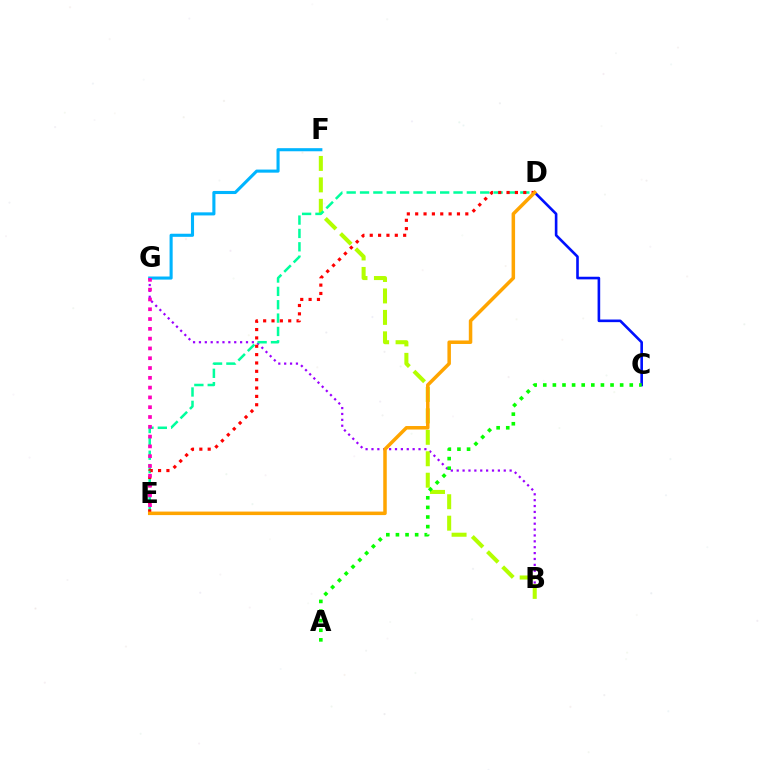{('C', 'D'): [{'color': '#0010ff', 'line_style': 'solid', 'thickness': 1.89}], ('B', 'G'): [{'color': '#9b00ff', 'line_style': 'dotted', 'thickness': 1.6}], ('B', 'F'): [{'color': '#b3ff00', 'line_style': 'dashed', 'thickness': 2.91}], ('D', 'E'): [{'color': '#00ff9d', 'line_style': 'dashed', 'thickness': 1.81}, {'color': '#ff0000', 'line_style': 'dotted', 'thickness': 2.27}, {'color': '#ffa500', 'line_style': 'solid', 'thickness': 2.52}], ('A', 'C'): [{'color': '#08ff00', 'line_style': 'dotted', 'thickness': 2.61}], ('F', 'G'): [{'color': '#00b5ff', 'line_style': 'solid', 'thickness': 2.22}], ('E', 'G'): [{'color': '#ff00bd', 'line_style': 'dotted', 'thickness': 2.66}]}